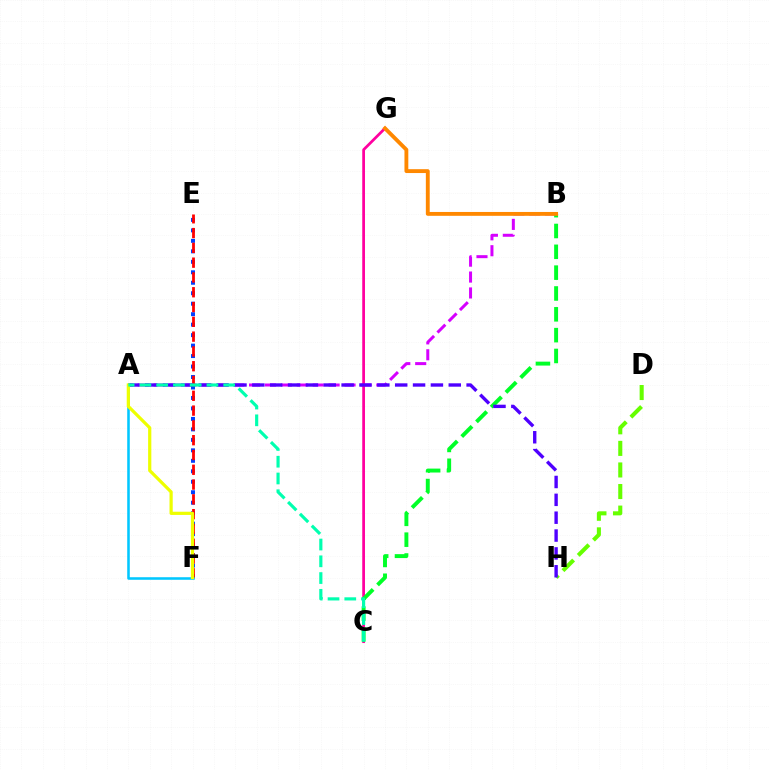{('D', 'H'): [{'color': '#66ff00', 'line_style': 'dashed', 'thickness': 2.93}], ('A', 'B'): [{'color': '#d600ff', 'line_style': 'dashed', 'thickness': 2.16}], ('E', 'F'): [{'color': '#003fff', 'line_style': 'dotted', 'thickness': 2.85}, {'color': '#ff0000', 'line_style': 'dashed', 'thickness': 2.01}], ('C', 'G'): [{'color': '#ff00a0', 'line_style': 'solid', 'thickness': 1.97}], ('B', 'C'): [{'color': '#00ff27', 'line_style': 'dashed', 'thickness': 2.83}], ('A', 'H'): [{'color': '#4f00ff', 'line_style': 'dashed', 'thickness': 2.43}], ('B', 'G'): [{'color': '#ff8800', 'line_style': 'solid', 'thickness': 2.78}], ('A', 'F'): [{'color': '#00c7ff', 'line_style': 'solid', 'thickness': 1.84}, {'color': '#eeff00', 'line_style': 'solid', 'thickness': 2.31}], ('A', 'C'): [{'color': '#00ffaf', 'line_style': 'dashed', 'thickness': 2.28}]}